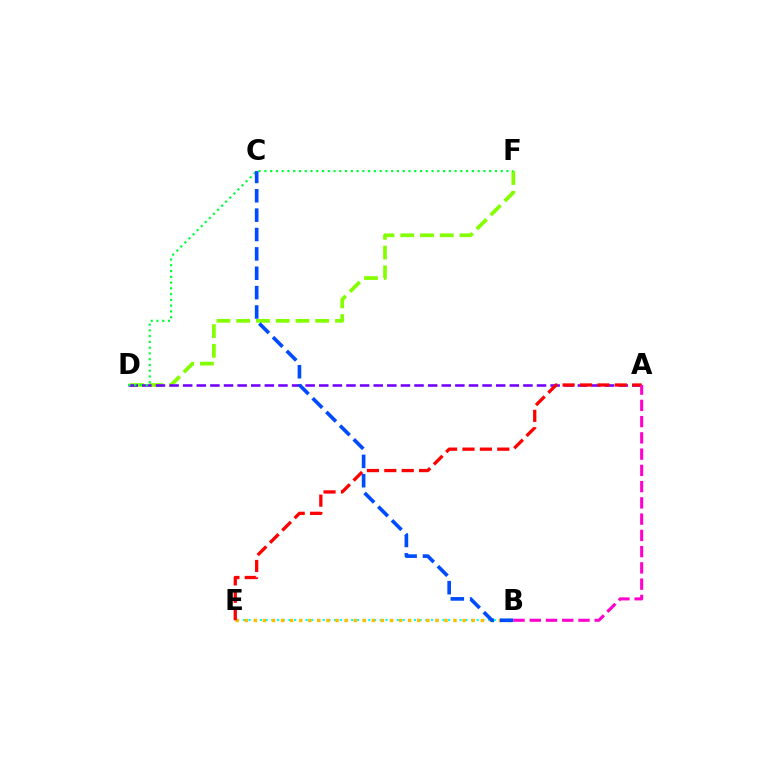{('D', 'F'): [{'color': '#84ff00', 'line_style': 'dashed', 'thickness': 2.68}, {'color': '#00ff39', 'line_style': 'dotted', 'thickness': 1.57}], ('B', 'E'): [{'color': '#00fff6', 'line_style': 'dotted', 'thickness': 1.55}, {'color': '#ffbd00', 'line_style': 'dotted', 'thickness': 2.47}], ('A', 'D'): [{'color': '#7200ff', 'line_style': 'dashed', 'thickness': 1.85}], ('B', 'C'): [{'color': '#004bff', 'line_style': 'dashed', 'thickness': 2.63}], ('A', 'E'): [{'color': '#ff0000', 'line_style': 'dashed', 'thickness': 2.36}], ('A', 'B'): [{'color': '#ff00cf', 'line_style': 'dashed', 'thickness': 2.21}]}